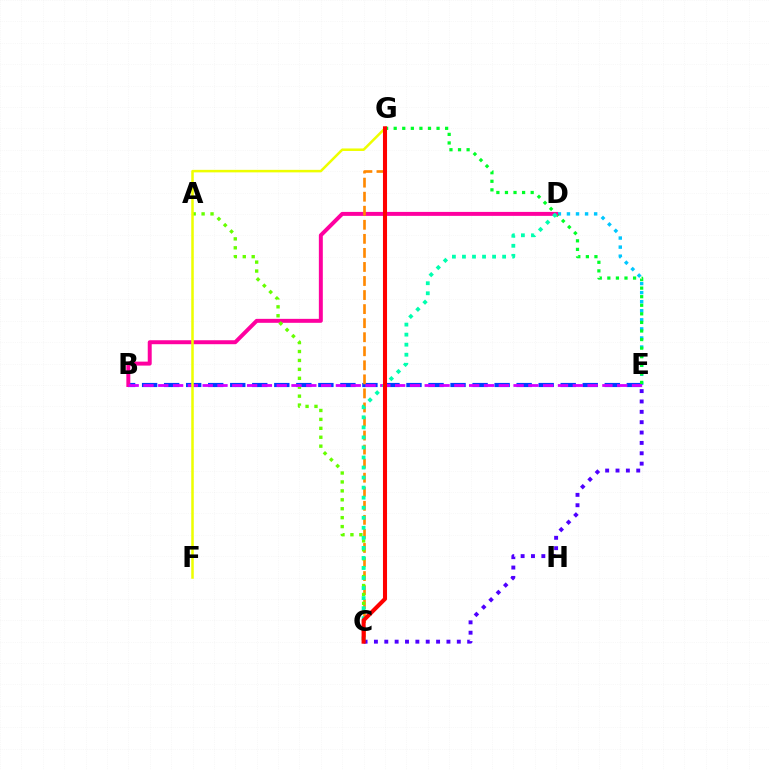{('D', 'E'): [{'color': '#00c7ff', 'line_style': 'dotted', 'thickness': 2.46}], ('B', 'E'): [{'color': '#003fff', 'line_style': 'dashed', 'thickness': 2.99}, {'color': '#d600ff', 'line_style': 'dashed', 'thickness': 2.01}], ('E', 'G'): [{'color': '#00ff27', 'line_style': 'dotted', 'thickness': 2.33}], ('B', 'D'): [{'color': '#ff00a0', 'line_style': 'solid', 'thickness': 2.85}], ('C', 'G'): [{'color': '#ff8800', 'line_style': 'dashed', 'thickness': 1.91}, {'color': '#ff0000', 'line_style': 'solid', 'thickness': 2.93}], ('C', 'E'): [{'color': '#4f00ff', 'line_style': 'dotted', 'thickness': 2.81}], ('A', 'C'): [{'color': '#66ff00', 'line_style': 'dotted', 'thickness': 2.43}], ('C', 'D'): [{'color': '#00ffaf', 'line_style': 'dotted', 'thickness': 2.73}], ('F', 'G'): [{'color': '#eeff00', 'line_style': 'solid', 'thickness': 1.81}]}